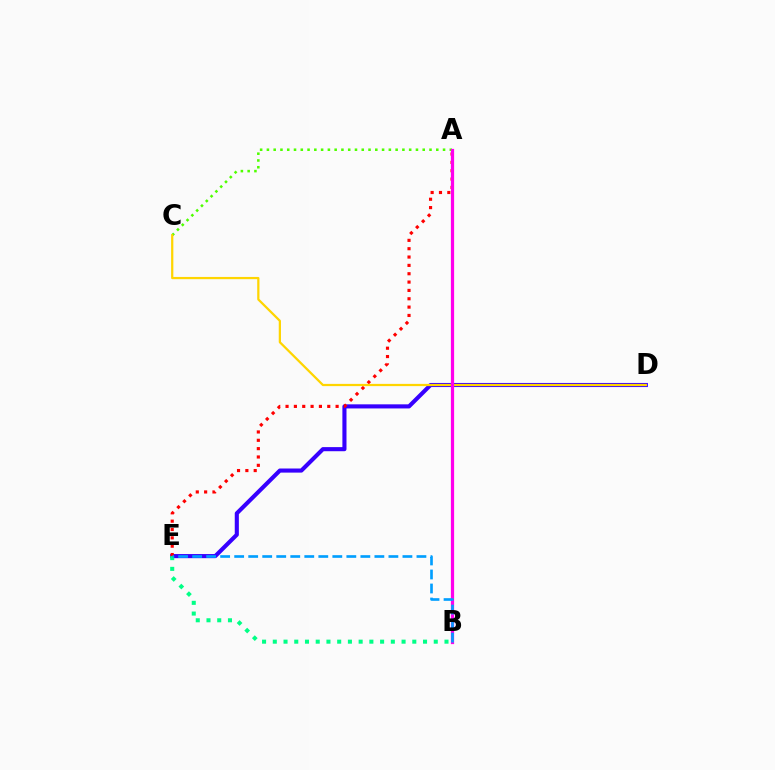{('D', 'E'): [{'color': '#3700ff', 'line_style': 'solid', 'thickness': 2.96}], ('A', 'C'): [{'color': '#4fff00', 'line_style': 'dotted', 'thickness': 1.84}], ('A', 'E'): [{'color': '#ff0000', 'line_style': 'dotted', 'thickness': 2.27}], ('B', 'E'): [{'color': '#00ff86', 'line_style': 'dotted', 'thickness': 2.92}, {'color': '#009eff', 'line_style': 'dashed', 'thickness': 1.9}], ('C', 'D'): [{'color': '#ffd500', 'line_style': 'solid', 'thickness': 1.61}], ('A', 'B'): [{'color': '#ff00ed', 'line_style': 'solid', 'thickness': 2.32}]}